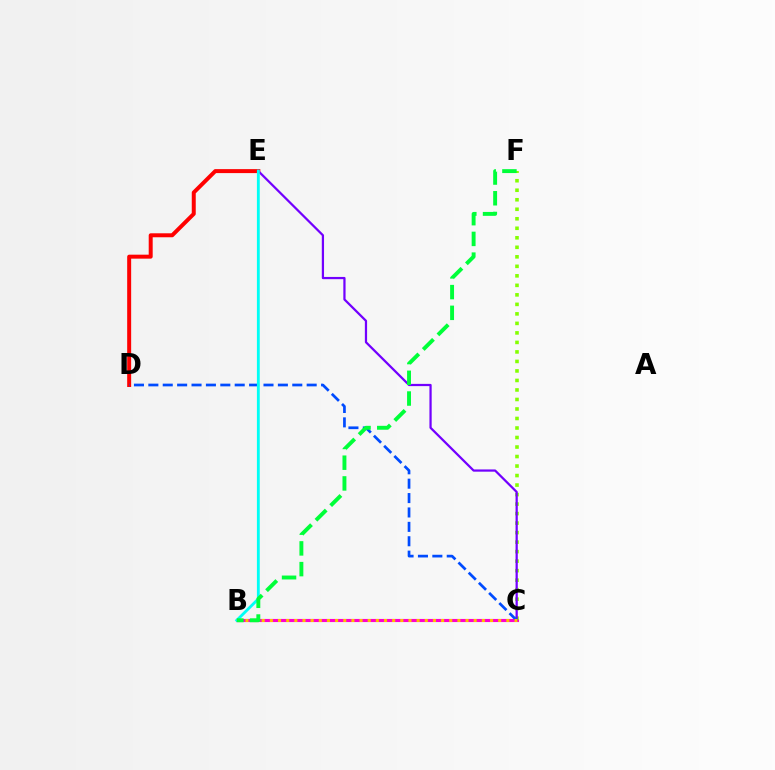{('D', 'E'): [{'color': '#ff0000', 'line_style': 'solid', 'thickness': 2.86}], ('B', 'C'): [{'color': '#ff00cf', 'line_style': 'solid', 'thickness': 2.24}, {'color': '#ffbd00', 'line_style': 'dotted', 'thickness': 2.22}], ('C', 'F'): [{'color': '#84ff00', 'line_style': 'dotted', 'thickness': 2.58}], ('C', 'E'): [{'color': '#7200ff', 'line_style': 'solid', 'thickness': 1.61}], ('C', 'D'): [{'color': '#004bff', 'line_style': 'dashed', 'thickness': 1.96}], ('B', 'E'): [{'color': '#00fff6', 'line_style': 'solid', 'thickness': 2.04}], ('B', 'F'): [{'color': '#00ff39', 'line_style': 'dashed', 'thickness': 2.82}]}